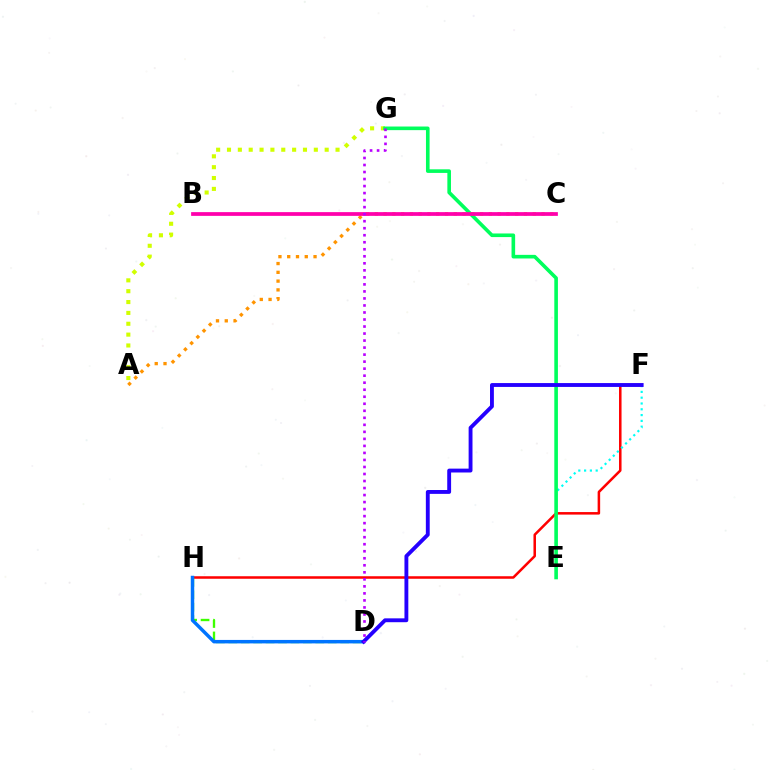{('F', 'H'): [{'color': '#ff0000', 'line_style': 'solid', 'thickness': 1.82}], ('E', 'F'): [{'color': '#00fff6', 'line_style': 'dotted', 'thickness': 1.58}], ('A', 'G'): [{'color': '#d1ff00', 'line_style': 'dotted', 'thickness': 2.95}], ('E', 'G'): [{'color': '#00ff5c', 'line_style': 'solid', 'thickness': 2.6}], ('D', 'H'): [{'color': '#3dff00', 'line_style': 'dashed', 'thickness': 1.69}, {'color': '#0074ff', 'line_style': 'solid', 'thickness': 2.5}], ('A', 'C'): [{'color': '#ff9400', 'line_style': 'dotted', 'thickness': 2.38}], ('B', 'C'): [{'color': '#ff00ac', 'line_style': 'solid', 'thickness': 2.69}], ('D', 'F'): [{'color': '#2500ff', 'line_style': 'solid', 'thickness': 2.78}], ('D', 'G'): [{'color': '#b900ff', 'line_style': 'dotted', 'thickness': 1.91}]}